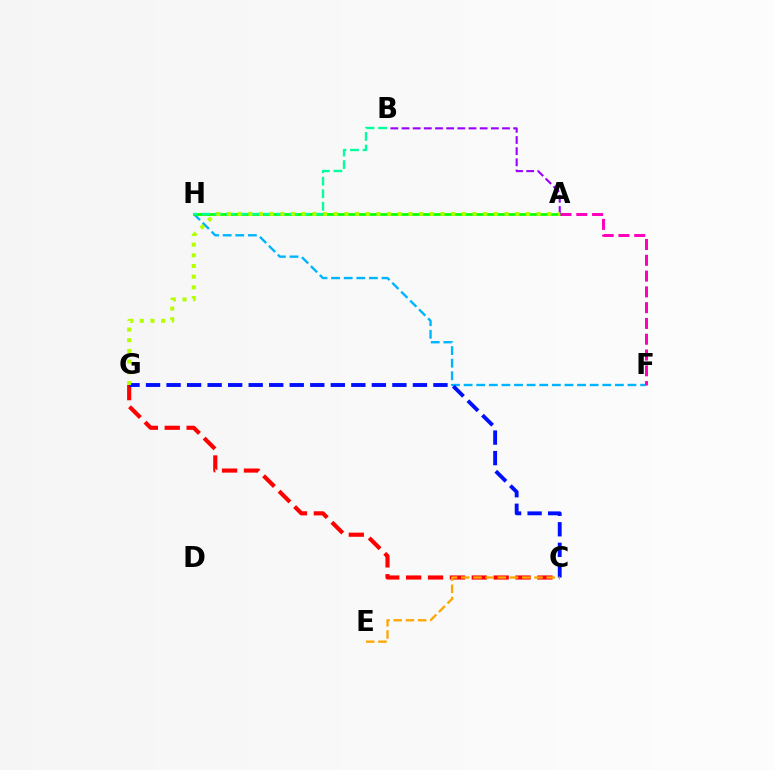{('C', 'G'): [{'color': '#ff0000', 'line_style': 'dashed', 'thickness': 2.97}, {'color': '#0010ff', 'line_style': 'dashed', 'thickness': 2.79}], ('A', 'B'): [{'color': '#9b00ff', 'line_style': 'dashed', 'thickness': 1.52}], ('F', 'H'): [{'color': '#00b5ff', 'line_style': 'dashed', 'thickness': 1.71}], ('A', 'H'): [{'color': '#08ff00', 'line_style': 'solid', 'thickness': 1.97}], ('B', 'H'): [{'color': '#00ff9d', 'line_style': 'dashed', 'thickness': 1.7}], ('A', 'F'): [{'color': '#ff00bd', 'line_style': 'dashed', 'thickness': 2.14}], ('A', 'G'): [{'color': '#b3ff00', 'line_style': 'dotted', 'thickness': 2.9}], ('C', 'E'): [{'color': '#ffa500', 'line_style': 'dashed', 'thickness': 1.66}]}